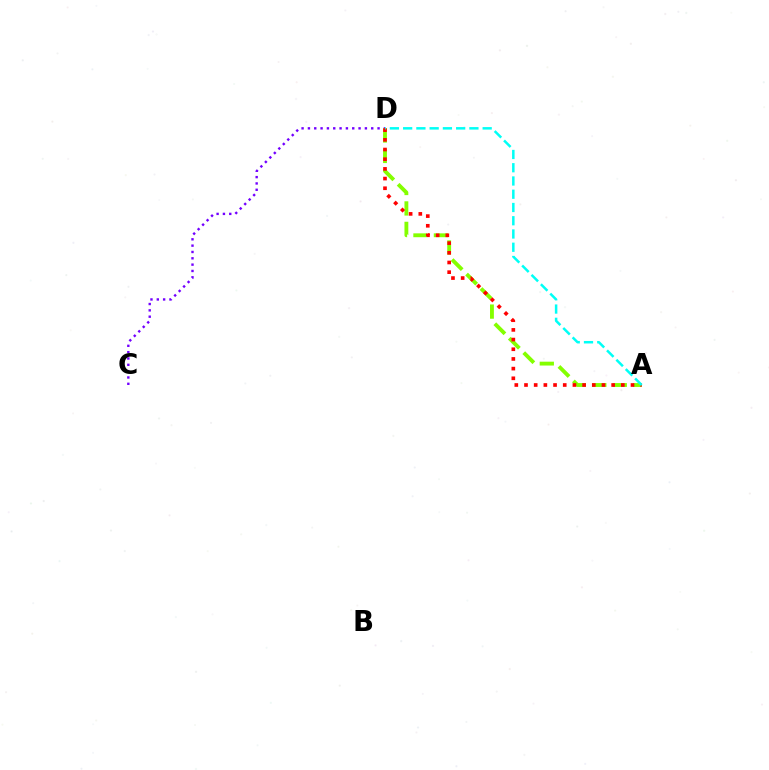{('C', 'D'): [{'color': '#7200ff', 'line_style': 'dotted', 'thickness': 1.72}], ('A', 'D'): [{'color': '#84ff00', 'line_style': 'dashed', 'thickness': 2.78}, {'color': '#ff0000', 'line_style': 'dotted', 'thickness': 2.63}, {'color': '#00fff6', 'line_style': 'dashed', 'thickness': 1.8}]}